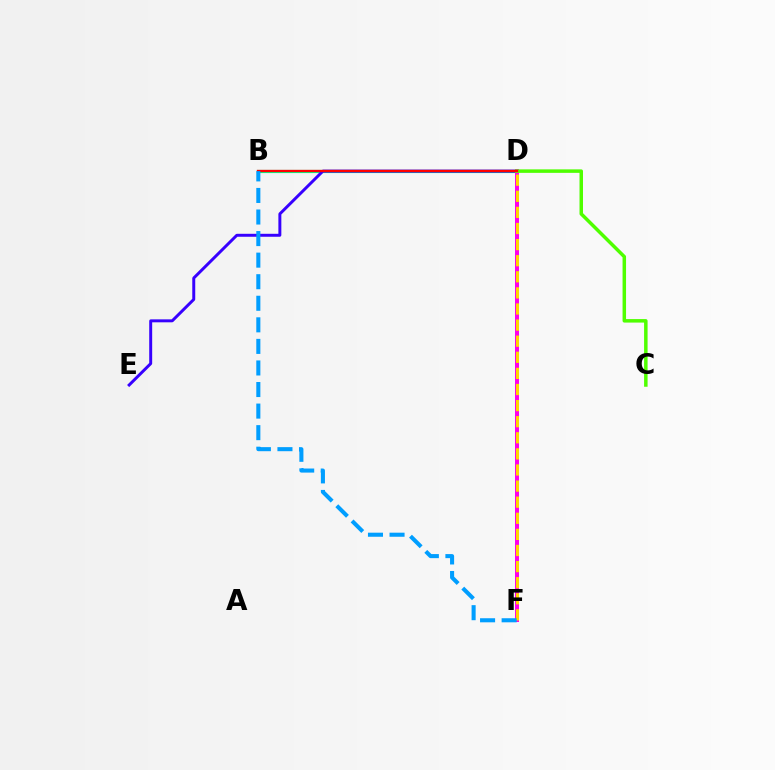{('B', 'D'): [{'color': '#00ff86', 'line_style': 'solid', 'thickness': 2.27}, {'color': '#ff0000', 'line_style': 'solid', 'thickness': 1.66}], ('D', 'E'): [{'color': '#3700ff', 'line_style': 'solid', 'thickness': 2.13}], ('D', 'F'): [{'color': '#ff00ed', 'line_style': 'solid', 'thickness': 2.88}, {'color': '#ffd500', 'line_style': 'dashed', 'thickness': 2.19}], ('C', 'D'): [{'color': '#4fff00', 'line_style': 'solid', 'thickness': 2.51}], ('B', 'F'): [{'color': '#009eff', 'line_style': 'dashed', 'thickness': 2.93}]}